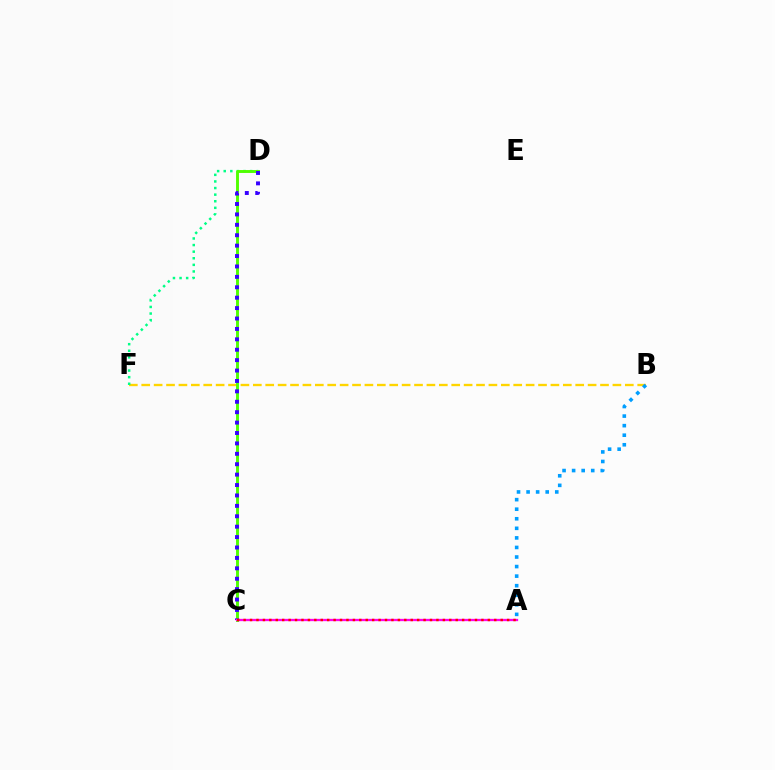{('B', 'F'): [{'color': '#ffd500', 'line_style': 'dashed', 'thickness': 1.68}], ('D', 'F'): [{'color': '#00ff86', 'line_style': 'dotted', 'thickness': 1.79}], ('C', 'D'): [{'color': '#4fff00', 'line_style': 'solid', 'thickness': 2.09}, {'color': '#3700ff', 'line_style': 'dotted', 'thickness': 2.83}], ('A', 'B'): [{'color': '#009eff', 'line_style': 'dotted', 'thickness': 2.6}], ('A', 'C'): [{'color': '#ff00ed', 'line_style': 'solid', 'thickness': 1.65}, {'color': '#ff0000', 'line_style': 'dotted', 'thickness': 1.75}]}